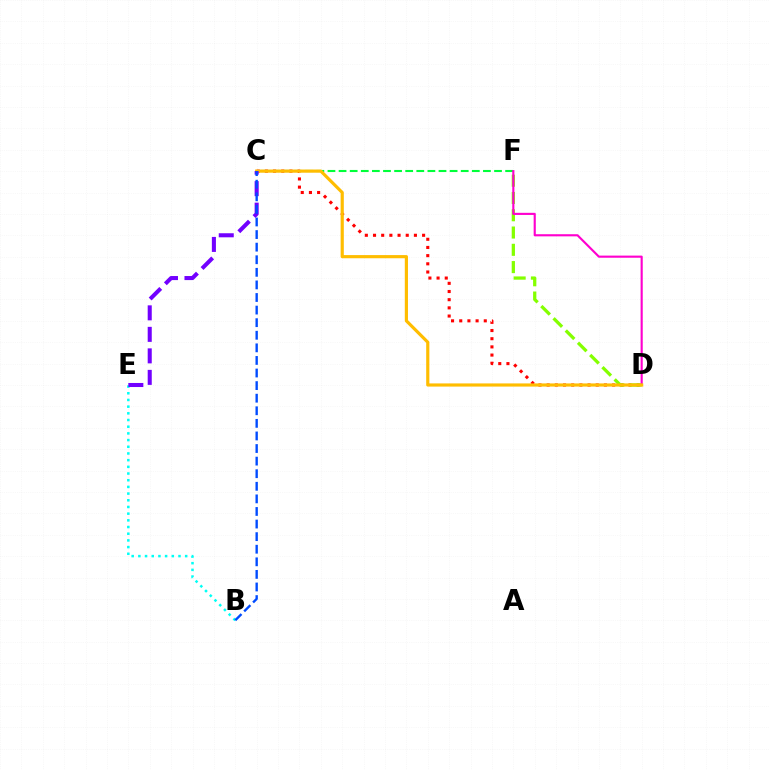{('C', 'D'): [{'color': '#ff0000', 'line_style': 'dotted', 'thickness': 2.22}, {'color': '#ffbd00', 'line_style': 'solid', 'thickness': 2.28}], ('D', 'F'): [{'color': '#84ff00', 'line_style': 'dashed', 'thickness': 2.35}, {'color': '#ff00cf', 'line_style': 'solid', 'thickness': 1.53}], ('C', 'F'): [{'color': '#00ff39', 'line_style': 'dashed', 'thickness': 1.51}], ('B', 'E'): [{'color': '#00fff6', 'line_style': 'dotted', 'thickness': 1.82}], ('C', 'E'): [{'color': '#7200ff', 'line_style': 'dashed', 'thickness': 2.92}], ('B', 'C'): [{'color': '#004bff', 'line_style': 'dashed', 'thickness': 1.71}]}